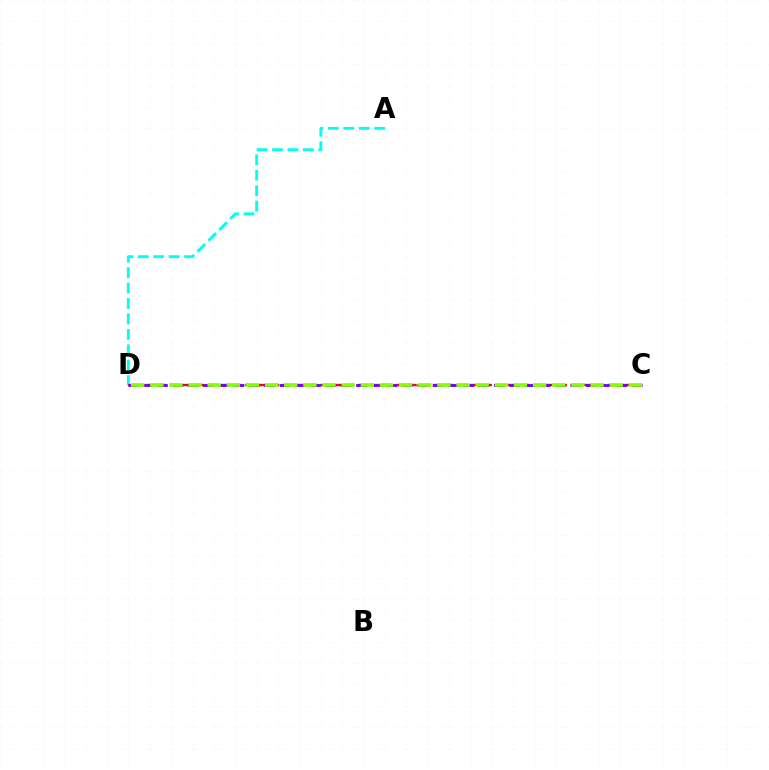{('A', 'D'): [{'color': '#00fff6', 'line_style': 'dashed', 'thickness': 2.1}], ('C', 'D'): [{'color': '#ff0000', 'line_style': 'dashed', 'thickness': 1.7}, {'color': '#7200ff', 'line_style': 'dashed', 'thickness': 2.08}, {'color': '#84ff00', 'line_style': 'dashed', 'thickness': 2.6}]}